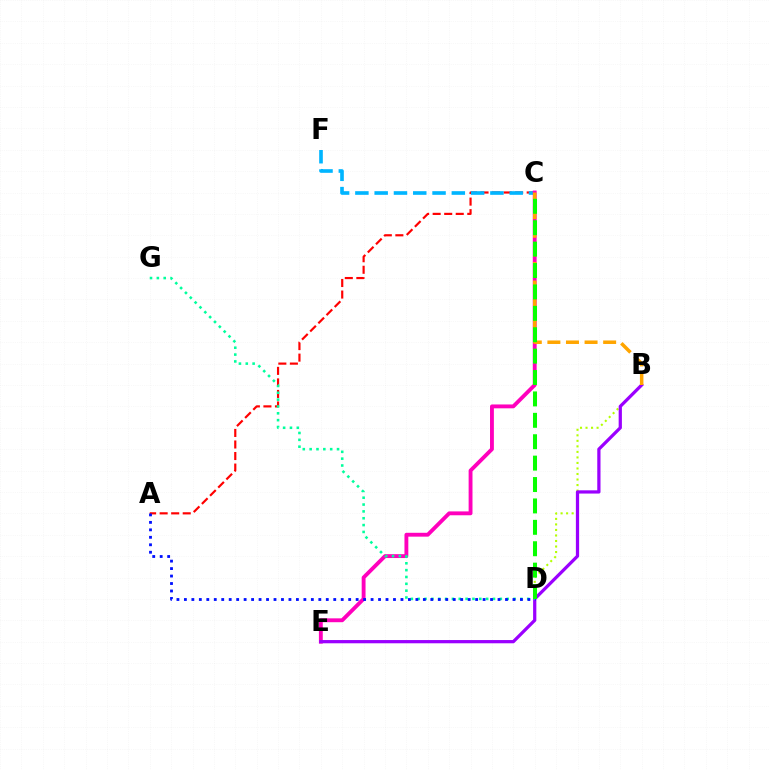{('B', 'D'): [{'color': '#b3ff00', 'line_style': 'dotted', 'thickness': 1.5}], ('A', 'C'): [{'color': '#ff0000', 'line_style': 'dashed', 'thickness': 1.57}], ('C', 'F'): [{'color': '#00b5ff', 'line_style': 'dashed', 'thickness': 2.62}], ('C', 'E'): [{'color': '#ff00bd', 'line_style': 'solid', 'thickness': 2.78}], ('B', 'E'): [{'color': '#9b00ff', 'line_style': 'solid', 'thickness': 2.33}], ('B', 'C'): [{'color': '#ffa500', 'line_style': 'dashed', 'thickness': 2.53}], ('D', 'G'): [{'color': '#00ff9d', 'line_style': 'dotted', 'thickness': 1.86}], ('A', 'D'): [{'color': '#0010ff', 'line_style': 'dotted', 'thickness': 2.03}], ('C', 'D'): [{'color': '#08ff00', 'line_style': 'dashed', 'thickness': 2.91}]}